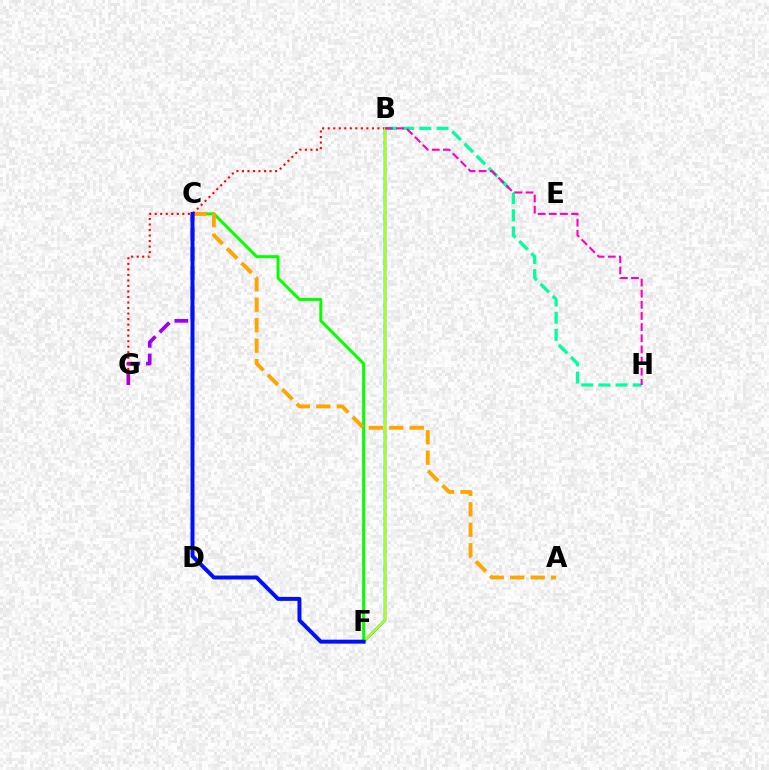{('C', 'F'): [{'color': '#08ff00', 'line_style': 'solid', 'thickness': 2.15}, {'color': '#0010ff', 'line_style': 'solid', 'thickness': 2.85}], ('A', 'C'): [{'color': '#ffa500', 'line_style': 'dashed', 'thickness': 2.78}], ('B', 'H'): [{'color': '#00ff9d', 'line_style': 'dashed', 'thickness': 2.33}, {'color': '#ff00bd', 'line_style': 'dashed', 'thickness': 1.51}], ('B', 'F'): [{'color': '#00b5ff', 'line_style': 'solid', 'thickness': 1.92}, {'color': '#b3ff00', 'line_style': 'solid', 'thickness': 1.6}], ('C', 'G'): [{'color': '#9b00ff', 'line_style': 'dashed', 'thickness': 2.66}], ('B', 'G'): [{'color': '#ff0000', 'line_style': 'dotted', 'thickness': 1.5}]}